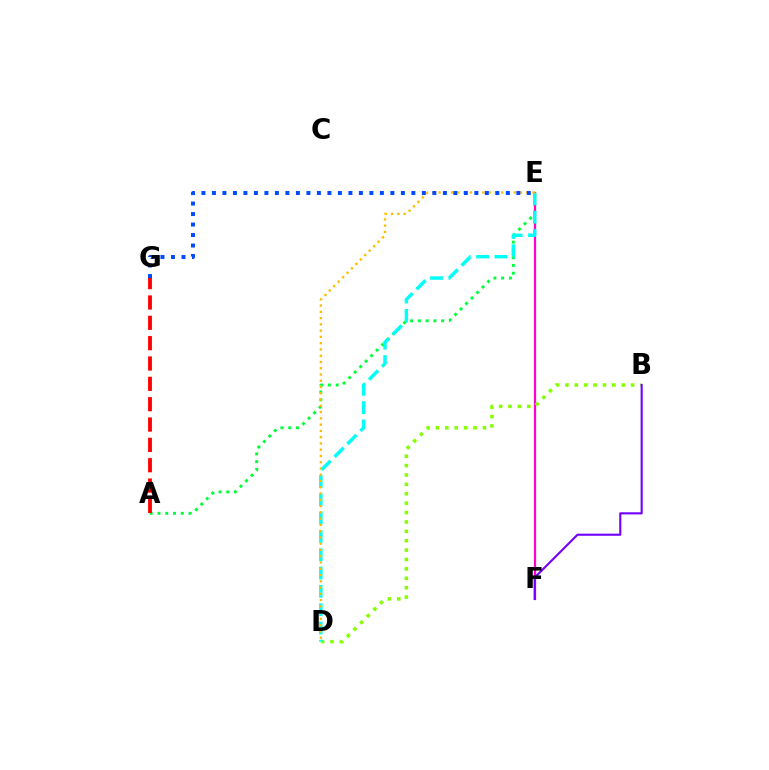{('A', 'E'): [{'color': '#00ff39', 'line_style': 'dotted', 'thickness': 2.11}], ('E', 'F'): [{'color': '#ff00cf', 'line_style': 'solid', 'thickness': 1.62}], ('B', 'D'): [{'color': '#84ff00', 'line_style': 'dotted', 'thickness': 2.55}], ('D', 'E'): [{'color': '#00fff6', 'line_style': 'dashed', 'thickness': 2.49}, {'color': '#ffbd00', 'line_style': 'dotted', 'thickness': 1.7}], ('A', 'G'): [{'color': '#ff0000', 'line_style': 'dashed', 'thickness': 2.76}], ('B', 'F'): [{'color': '#7200ff', 'line_style': 'solid', 'thickness': 1.52}], ('E', 'G'): [{'color': '#004bff', 'line_style': 'dotted', 'thickness': 2.85}]}